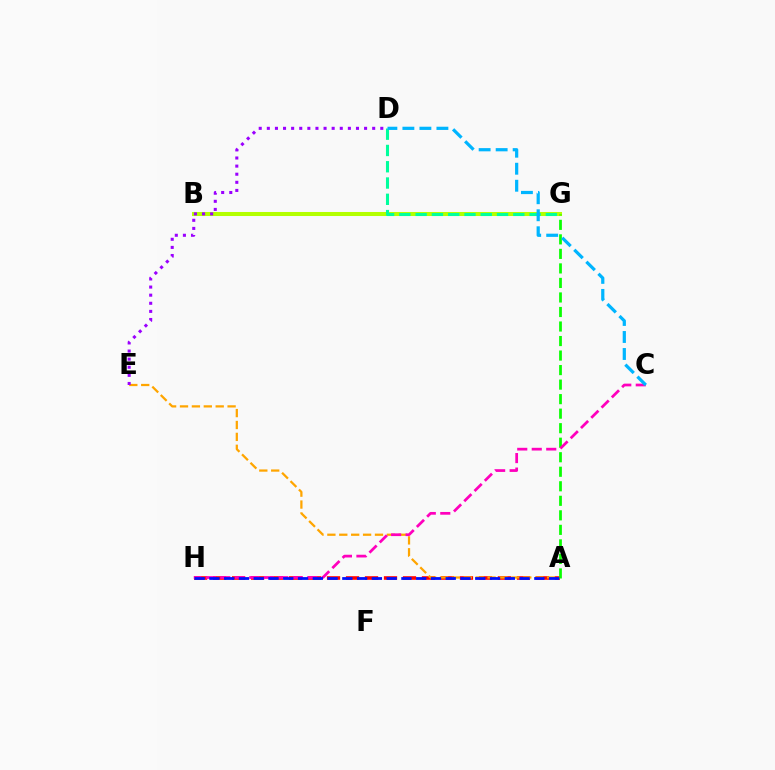{('A', 'H'): [{'color': '#ff0000', 'line_style': 'dashed', 'thickness': 2.58}, {'color': '#0010ff', 'line_style': 'dashed', 'thickness': 2.01}], ('B', 'G'): [{'color': '#b3ff00', 'line_style': 'solid', 'thickness': 2.91}], ('A', 'E'): [{'color': '#ffa500', 'line_style': 'dashed', 'thickness': 1.62}], ('A', 'G'): [{'color': '#08ff00', 'line_style': 'dashed', 'thickness': 1.97}], ('D', 'E'): [{'color': '#9b00ff', 'line_style': 'dotted', 'thickness': 2.2}], ('C', 'H'): [{'color': '#ff00bd', 'line_style': 'dashed', 'thickness': 1.97}], ('D', 'G'): [{'color': '#00ff9d', 'line_style': 'dashed', 'thickness': 2.21}], ('C', 'D'): [{'color': '#00b5ff', 'line_style': 'dashed', 'thickness': 2.31}]}